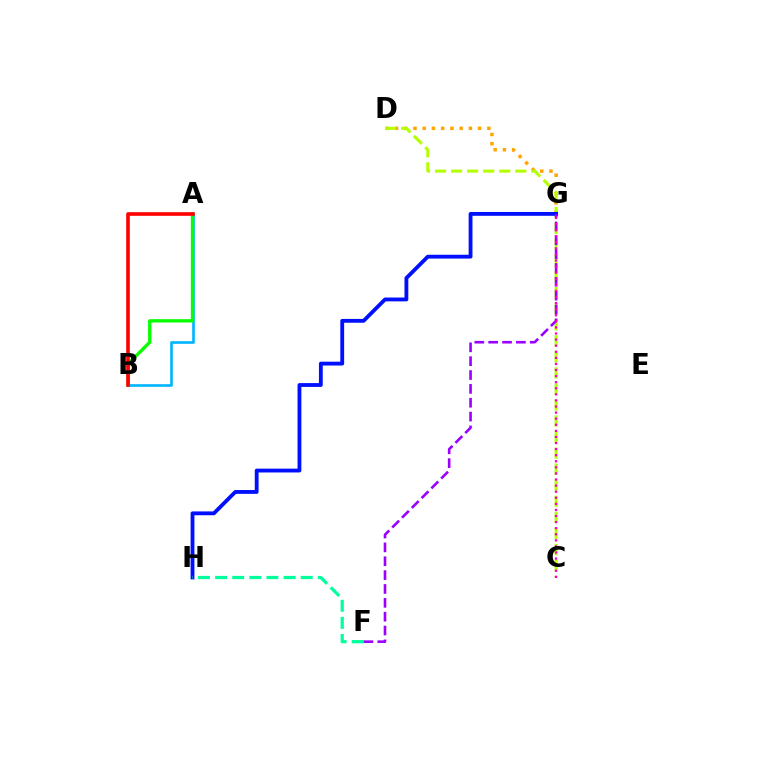{('D', 'G'): [{'color': '#ffa500', 'line_style': 'dotted', 'thickness': 2.51}], ('C', 'D'): [{'color': '#b3ff00', 'line_style': 'dashed', 'thickness': 2.18}], ('A', 'B'): [{'color': '#00b5ff', 'line_style': 'solid', 'thickness': 1.9}, {'color': '#08ff00', 'line_style': 'solid', 'thickness': 2.39}, {'color': '#ff0000', 'line_style': 'solid', 'thickness': 2.62}], ('G', 'H'): [{'color': '#0010ff', 'line_style': 'solid', 'thickness': 2.76}], ('F', 'H'): [{'color': '#00ff9d', 'line_style': 'dashed', 'thickness': 2.32}], ('F', 'G'): [{'color': '#9b00ff', 'line_style': 'dashed', 'thickness': 1.88}], ('C', 'G'): [{'color': '#ff00bd', 'line_style': 'dotted', 'thickness': 1.65}]}